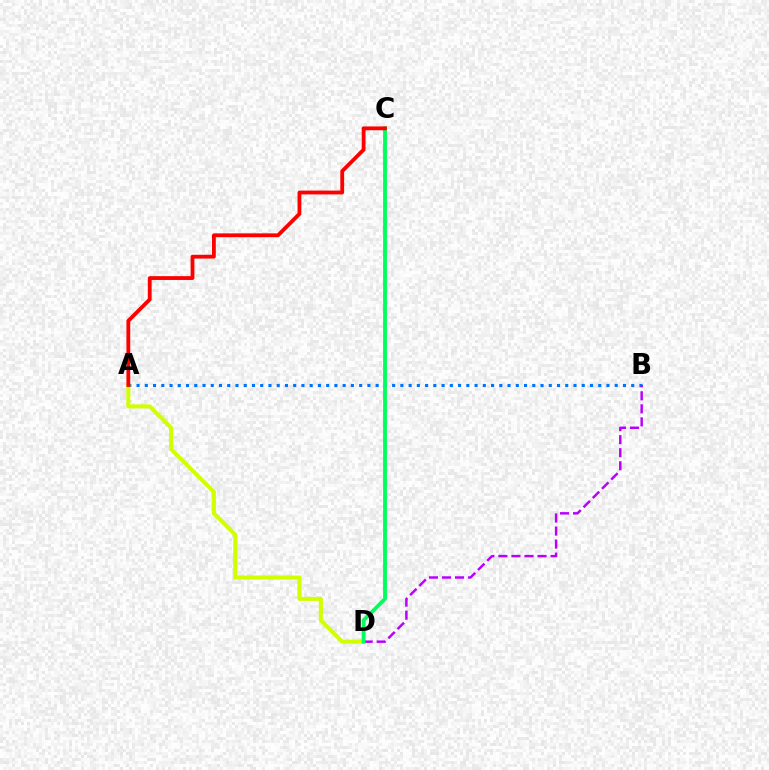{('A', 'B'): [{'color': '#0074ff', 'line_style': 'dotted', 'thickness': 2.24}], ('A', 'D'): [{'color': '#d1ff00', 'line_style': 'solid', 'thickness': 2.91}], ('B', 'D'): [{'color': '#b900ff', 'line_style': 'dashed', 'thickness': 1.77}], ('C', 'D'): [{'color': '#00ff5c', 'line_style': 'solid', 'thickness': 2.76}], ('A', 'C'): [{'color': '#ff0000', 'line_style': 'solid', 'thickness': 2.74}]}